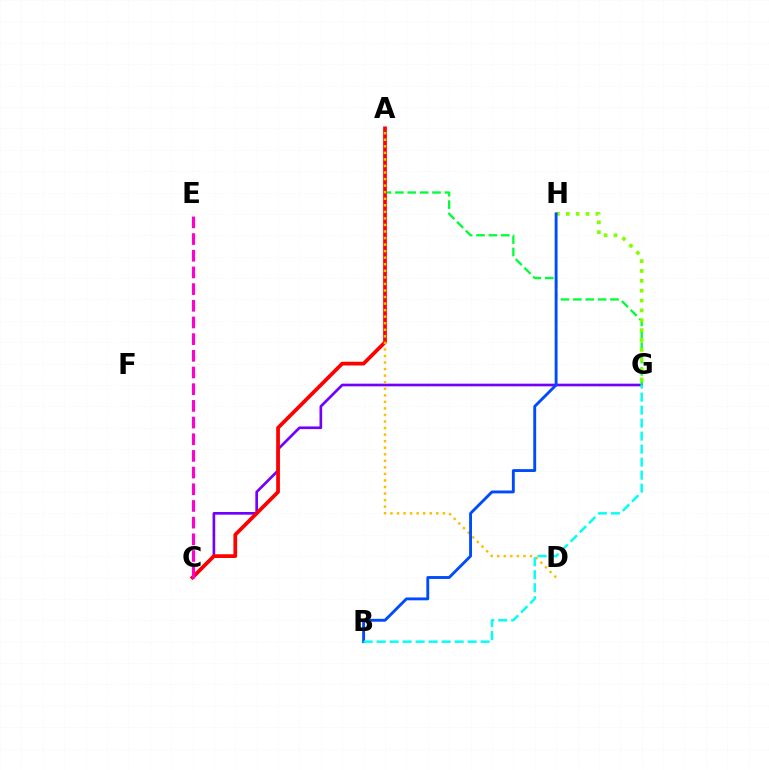{('C', 'G'): [{'color': '#7200ff', 'line_style': 'solid', 'thickness': 1.92}], ('A', 'G'): [{'color': '#00ff39', 'line_style': 'dashed', 'thickness': 1.68}], ('A', 'C'): [{'color': '#ff0000', 'line_style': 'solid', 'thickness': 2.69}], ('A', 'D'): [{'color': '#ffbd00', 'line_style': 'dotted', 'thickness': 1.78}], ('C', 'E'): [{'color': '#ff00cf', 'line_style': 'dashed', 'thickness': 2.27}], ('G', 'H'): [{'color': '#84ff00', 'line_style': 'dotted', 'thickness': 2.68}], ('B', 'H'): [{'color': '#004bff', 'line_style': 'solid', 'thickness': 2.07}], ('B', 'G'): [{'color': '#00fff6', 'line_style': 'dashed', 'thickness': 1.77}]}